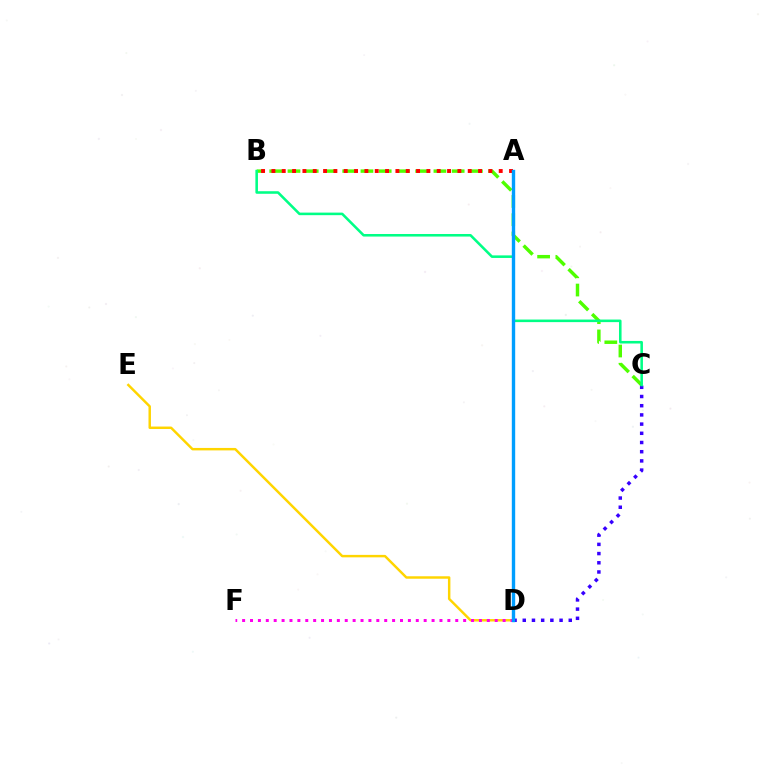{('D', 'E'): [{'color': '#ffd500', 'line_style': 'solid', 'thickness': 1.77}], ('B', 'C'): [{'color': '#4fff00', 'line_style': 'dashed', 'thickness': 2.48}, {'color': '#00ff86', 'line_style': 'solid', 'thickness': 1.85}], ('A', 'B'): [{'color': '#ff0000', 'line_style': 'dotted', 'thickness': 2.81}], ('D', 'F'): [{'color': '#ff00ed', 'line_style': 'dotted', 'thickness': 2.14}], ('C', 'D'): [{'color': '#3700ff', 'line_style': 'dotted', 'thickness': 2.5}], ('A', 'D'): [{'color': '#009eff', 'line_style': 'solid', 'thickness': 2.43}]}